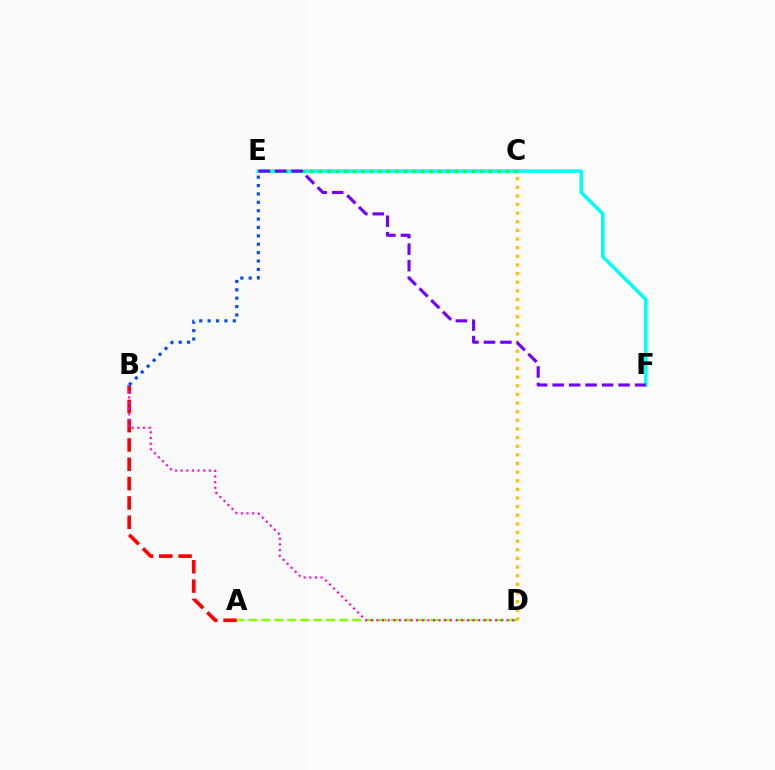{('A', 'D'): [{'color': '#84ff00', 'line_style': 'dashed', 'thickness': 1.76}], ('C', 'D'): [{'color': '#ffbd00', 'line_style': 'dotted', 'thickness': 2.35}], ('E', 'F'): [{'color': '#00fff6', 'line_style': 'solid', 'thickness': 2.56}, {'color': '#7200ff', 'line_style': 'dashed', 'thickness': 2.24}], ('C', 'E'): [{'color': '#00ff39', 'line_style': 'dotted', 'thickness': 2.31}], ('A', 'B'): [{'color': '#ff0000', 'line_style': 'dashed', 'thickness': 2.62}], ('B', 'D'): [{'color': '#ff00cf', 'line_style': 'dotted', 'thickness': 1.54}], ('B', 'E'): [{'color': '#004bff', 'line_style': 'dotted', 'thickness': 2.28}]}